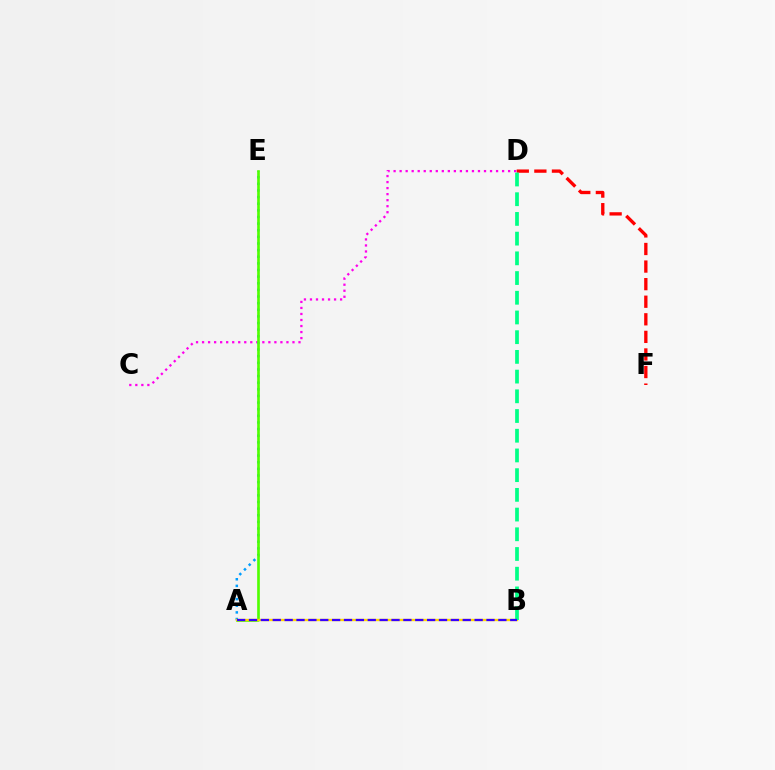{('C', 'D'): [{'color': '#ff00ed', 'line_style': 'dotted', 'thickness': 1.64}], ('A', 'E'): [{'color': '#009eff', 'line_style': 'dotted', 'thickness': 1.8}, {'color': '#4fff00', 'line_style': 'solid', 'thickness': 1.91}], ('D', 'F'): [{'color': '#ff0000', 'line_style': 'dashed', 'thickness': 2.39}], ('A', 'B'): [{'color': '#ffd500', 'line_style': 'solid', 'thickness': 1.69}, {'color': '#3700ff', 'line_style': 'dashed', 'thickness': 1.61}], ('B', 'D'): [{'color': '#00ff86', 'line_style': 'dashed', 'thickness': 2.68}]}